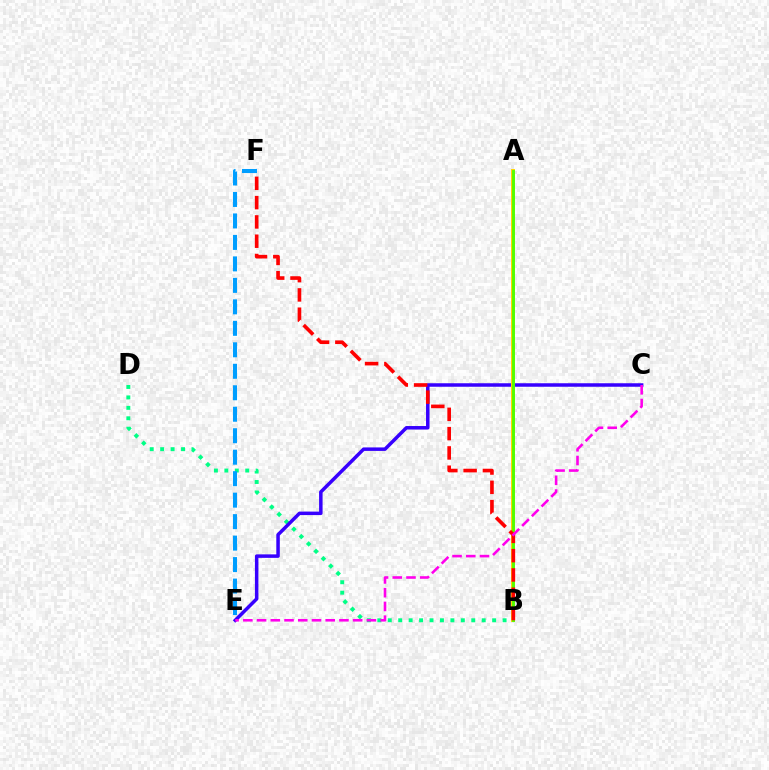{('B', 'D'): [{'color': '#00ff86', 'line_style': 'dotted', 'thickness': 2.84}], ('E', 'F'): [{'color': '#009eff', 'line_style': 'dashed', 'thickness': 2.92}], ('C', 'E'): [{'color': '#3700ff', 'line_style': 'solid', 'thickness': 2.52}, {'color': '#ff00ed', 'line_style': 'dashed', 'thickness': 1.87}], ('A', 'B'): [{'color': '#ffd500', 'line_style': 'solid', 'thickness': 2.84}, {'color': '#4fff00', 'line_style': 'solid', 'thickness': 2.06}], ('B', 'F'): [{'color': '#ff0000', 'line_style': 'dashed', 'thickness': 2.62}]}